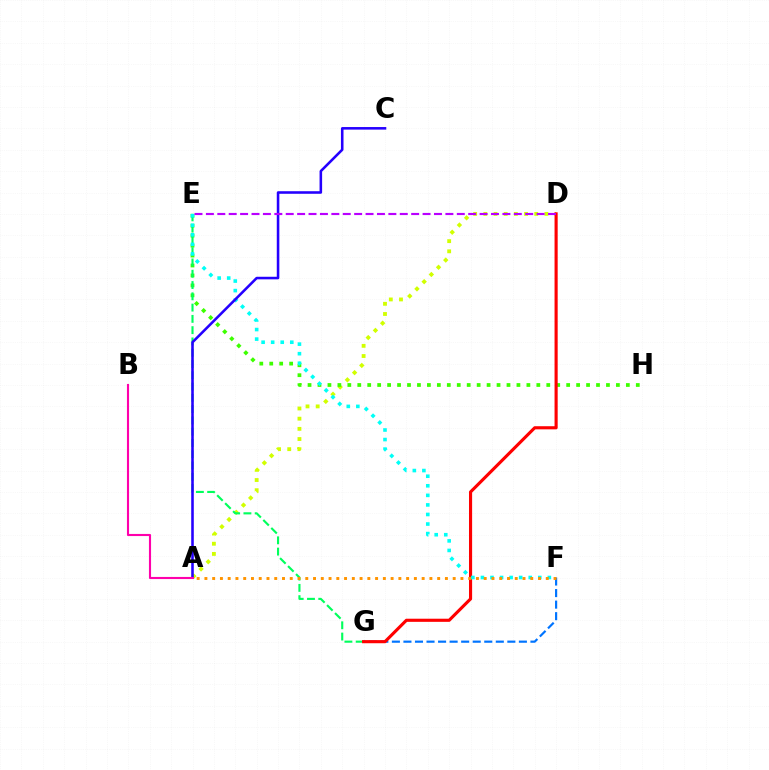{('F', 'G'): [{'color': '#0074ff', 'line_style': 'dashed', 'thickness': 1.57}], ('A', 'D'): [{'color': '#d1ff00', 'line_style': 'dotted', 'thickness': 2.77}], ('E', 'H'): [{'color': '#3dff00', 'line_style': 'dotted', 'thickness': 2.7}], ('E', 'G'): [{'color': '#00ff5c', 'line_style': 'dashed', 'thickness': 1.53}], ('D', 'G'): [{'color': '#ff0000', 'line_style': 'solid', 'thickness': 2.25}], ('E', 'F'): [{'color': '#00fff6', 'line_style': 'dotted', 'thickness': 2.6}], ('A', 'C'): [{'color': '#2500ff', 'line_style': 'solid', 'thickness': 1.85}], ('D', 'E'): [{'color': '#b900ff', 'line_style': 'dashed', 'thickness': 1.55}], ('A', 'F'): [{'color': '#ff9400', 'line_style': 'dotted', 'thickness': 2.11}], ('A', 'B'): [{'color': '#ff00ac', 'line_style': 'solid', 'thickness': 1.53}]}